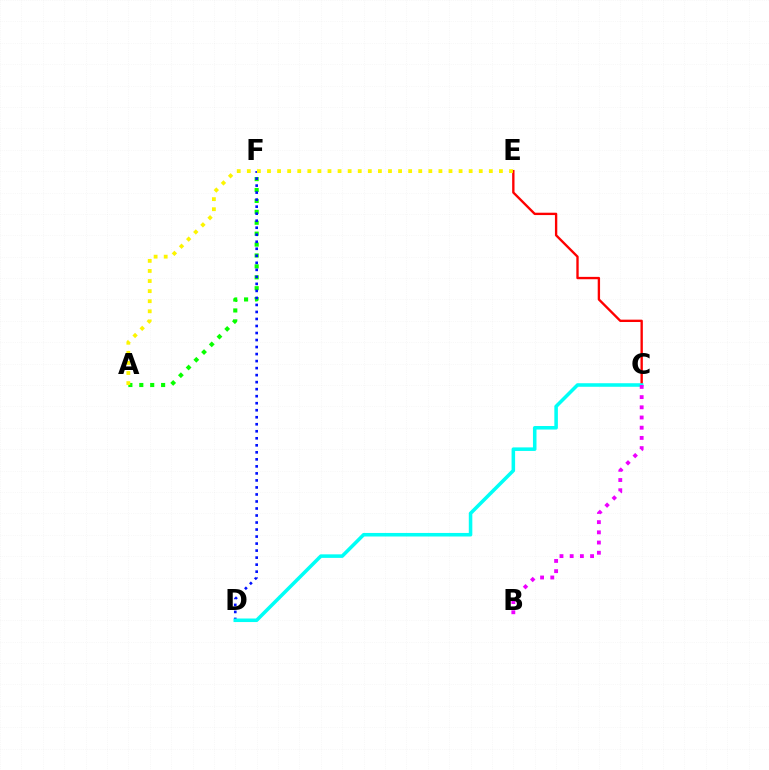{('A', 'F'): [{'color': '#08ff00', 'line_style': 'dotted', 'thickness': 2.96}], ('C', 'E'): [{'color': '#ff0000', 'line_style': 'solid', 'thickness': 1.7}], ('D', 'F'): [{'color': '#0010ff', 'line_style': 'dotted', 'thickness': 1.91}], ('C', 'D'): [{'color': '#00fff6', 'line_style': 'solid', 'thickness': 2.55}], ('A', 'E'): [{'color': '#fcf500', 'line_style': 'dotted', 'thickness': 2.74}], ('B', 'C'): [{'color': '#ee00ff', 'line_style': 'dotted', 'thickness': 2.77}]}